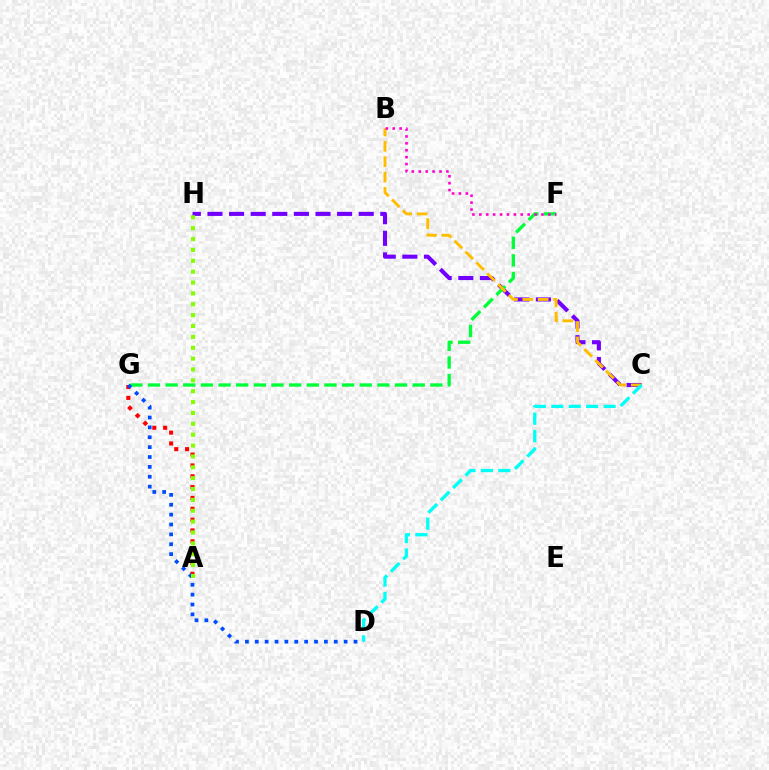{('A', 'G'): [{'color': '#ff0000', 'line_style': 'dotted', 'thickness': 2.94}], ('C', 'H'): [{'color': '#7200ff', 'line_style': 'dashed', 'thickness': 2.94}], ('F', 'G'): [{'color': '#00ff39', 'line_style': 'dashed', 'thickness': 2.4}], ('B', 'C'): [{'color': '#ffbd00', 'line_style': 'dashed', 'thickness': 2.09}], ('C', 'D'): [{'color': '#00fff6', 'line_style': 'dashed', 'thickness': 2.37}], ('B', 'F'): [{'color': '#ff00cf', 'line_style': 'dotted', 'thickness': 1.88}], ('D', 'G'): [{'color': '#004bff', 'line_style': 'dotted', 'thickness': 2.68}], ('A', 'H'): [{'color': '#84ff00', 'line_style': 'dotted', 'thickness': 2.95}]}